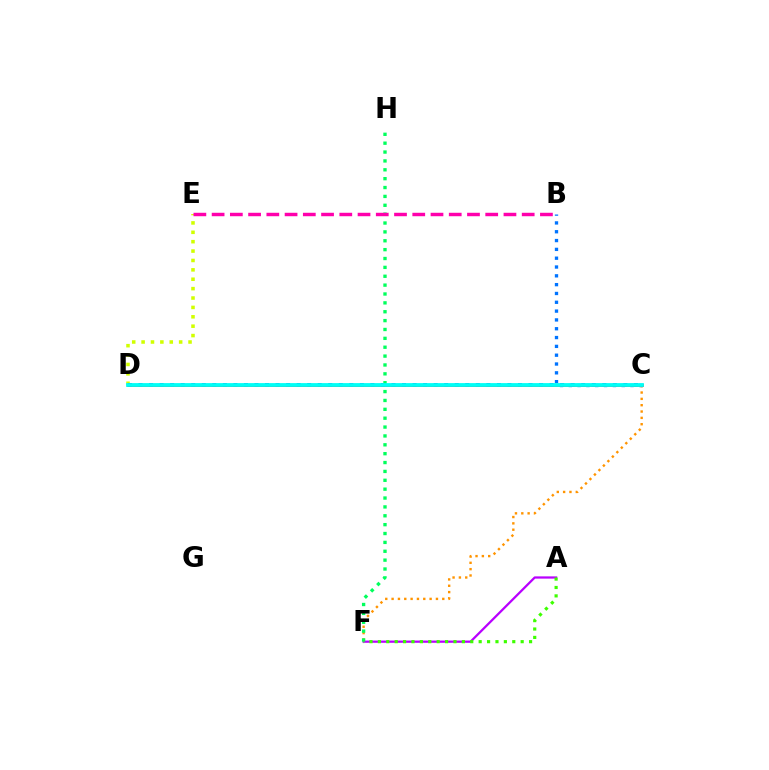{('C', 'F'): [{'color': '#ff9400', 'line_style': 'dotted', 'thickness': 1.72}], ('B', 'C'): [{'color': '#0074ff', 'line_style': 'dotted', 'thickness': 2.4}], ('D', 'E'): [{'color': '#d1ff00', 'line_style': 'dotted', 'thickness': 2.55}], ('C', 'D'): [{'color': '#2500ff', 'line_style': 'dotted', 'thickness': 2.86}, {'color': '#ff0000', 'line_style': 'solid', 'thickness': 1.92}, {'color': '#00fff6', 'line_style': 'solid', 'thickness': 2.73}], ('A', 'F'): [{'color': '#b900ff', 'line_style': 'solid', 'thickness': 1.62}, {'color': '#3dff00', 'line_style': 'dotted', 'thickness': 2.28}], ('F', 'H'): [{'color': '#00ff5c', 'line_style': 'dotted', 'thickness': 2.41}], ('B', 'E'): [{'color': '#ff00ac', 'line_style': 'dashed', 'thickness': 2.48}]}